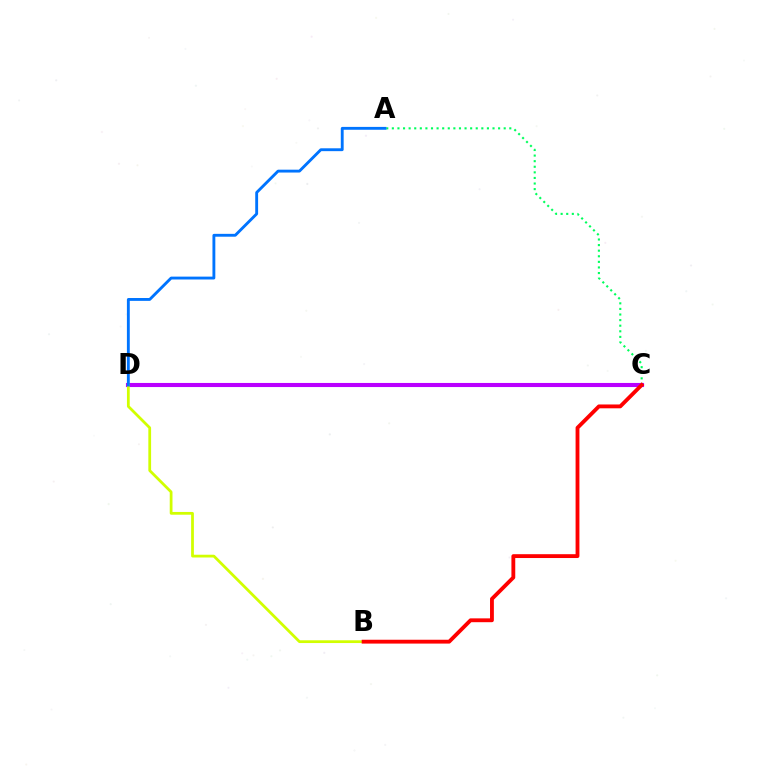{('A', 'C'): [{'color': '#00ff5c', 'line_style': 'dotted', 'thickness': 1.52}], ('C', 'D'): [{'color': '#b900ff', 'line_style': 'solid', 'thickness': 2.95}], ('B', 'D'): [{'color': '#d1ff00', 'line_style': 'solid', 'thickness': 1.99}], ('A', 'D'): [{'color': '#0074ff', 'line_style': 'solid', 'thickness': 2.06}], ('B', 'C'): [{'color': '#ff0000', 'line_style': 'solid', 'thickness': 2.76}]}